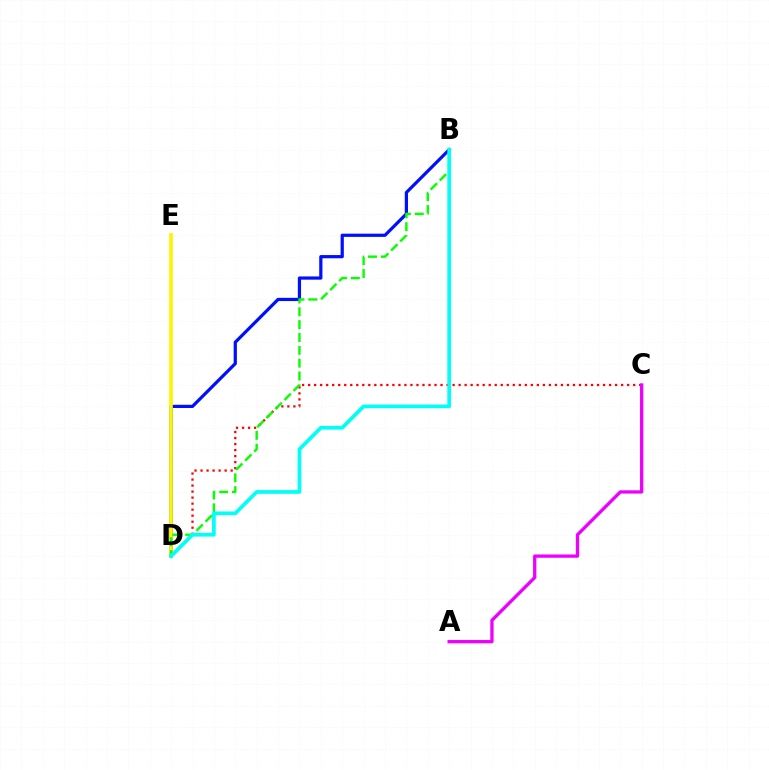{('C', 'D'): [{'color': '#ff0000', 'line_style': 'dotted', 'thickness': 1.64}], ('A', 'C'): [{'color': '#ee00ff', 'line_style': 'solid', 'thickness': 2.37}], ('B', 'D'): [{'color': '#0010ff', 'line_style': 'solid', 'thickness': 2.32}, {'color': '#08ff00', 'line_style': 'dashed', 'thickness': 1.74}, {'color': '#00fff6', 'line_style': 'solid', 'thickness': 2.67}], ('D', 'E'): [{'color': '#fcf500', 'line_style': 'solid', 'thickness': 2.6}]}